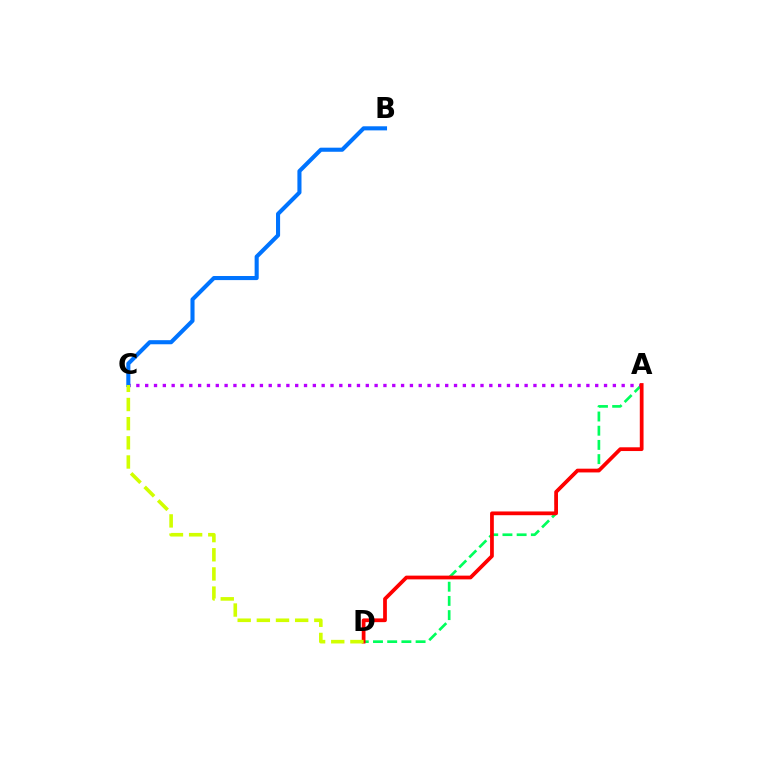{('A', 'D'): [{'color': '#00ff5c', 'line_style': 'dashed', 'thickness': 1.93}, {'color': '#ff0000', 'line_style': 'solid', 'thickness': 2.7}], ('A', 'C'): [{'color': '#b900ff', 'line_style': 'dotted', 'thickness': 2.4}], ('B', 'C'): [{'color': '#0074ff', 'line_style': 'solid', 'thickness': 2.94}], ('C', 'D'): [{'color': '#d1ff00', 'line_style': 'dashed', 'thickness': 2.6}]}